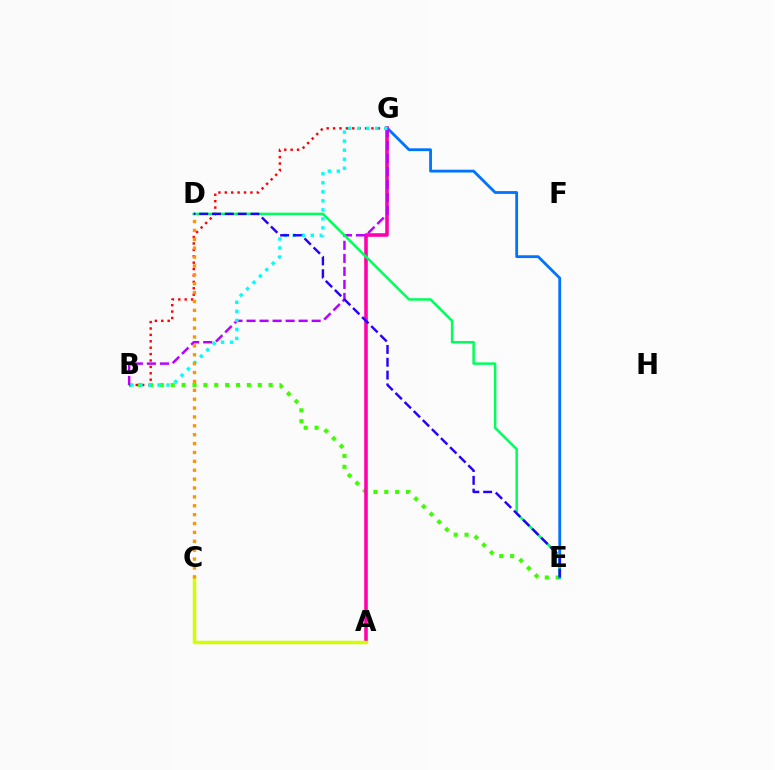{('B', 'E'): [{'color': '#3dff00', 'line_style': 'dotted', 'thickness': 2.96}], ('A', 'G'): [{'color': '#ff00ac', 'line_style': 'solid', 'thickness': 2.57}], ('E', 'G'): [{'color': '#0074ff', 'line_style': 'solid', 'thickness': 2.02}], ('B', 'G'): [{'color': '#b900ff', 'line_style': 'dashed', 'thickness': 1.77}, {'color': '#ff0000', 'line_style': 'dotted', 'thickness': 1.74}, {'color': '#00fff6', 'line_style': 'dotted', 'thickness': 2.45}], ('D', 'E'): [{'color': '#00ff5c', 'line_style': 'solid', 'thickness': 1.8}, {'color': '#2500ff', 'line_style': 'dashed', 'thickness': 1.74}], ('A', 'C'): [{'color': '#d1ff00', 'line_style': 'solid', 'thickness': 2.52}], ('C', 'D'): [{'color': '#ff9400', 'line_style': 'dotted', 'thickness': 2.41}]}